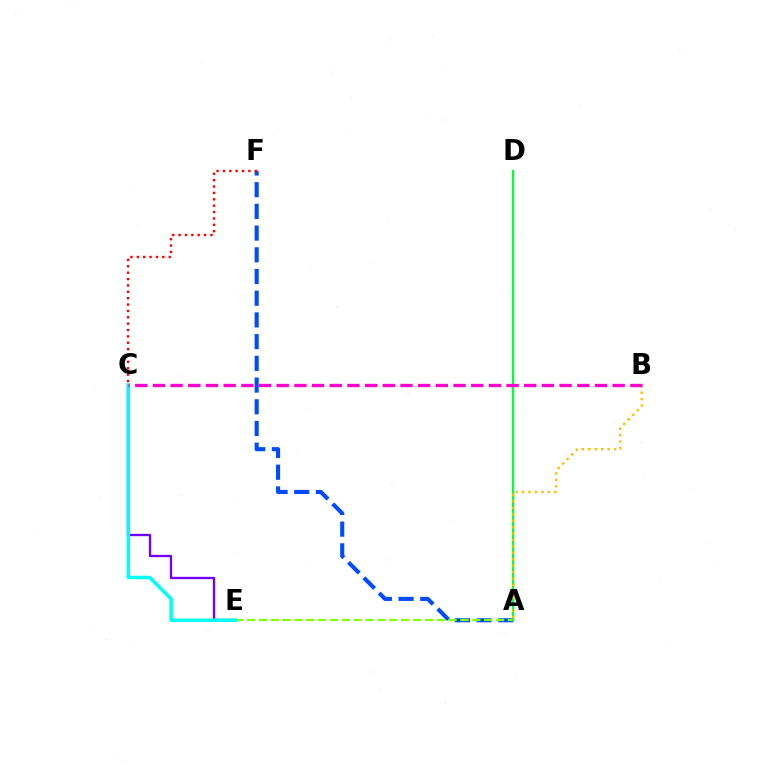{('A', 'F'): [{'color': '#004bff', 'line_style': 'dashed', 'thickness': 2.95}], ('A', 'E'): [{'color': '#84ff00', 'line_style': 'dashed', 'thickness': 1.61}], ('C', 'E'): [{'color': '#7200ff', 'line_style': 'solid', 'thickness': 1.68}, {'color': '#00fff6', 'line_style': 'solid', 'thickness': 2.54}], ('A', 'D'): [{'color': '#00ff39', 'line_style': 'solid', 'thickness': 1.69}], ('A', 'B'): [{'color': '#ffbd00', 'line_style': 'dotted', 'thickness': 1.75}], ('B', 'C'): [{'color': '#ff00cf', 'line_style': 'dashed', 'thickness': 2.4}], ('C', 'F'): [{'color': '#ff0000', 'line_style': 'dotted', 'thickness': 1.73}]}